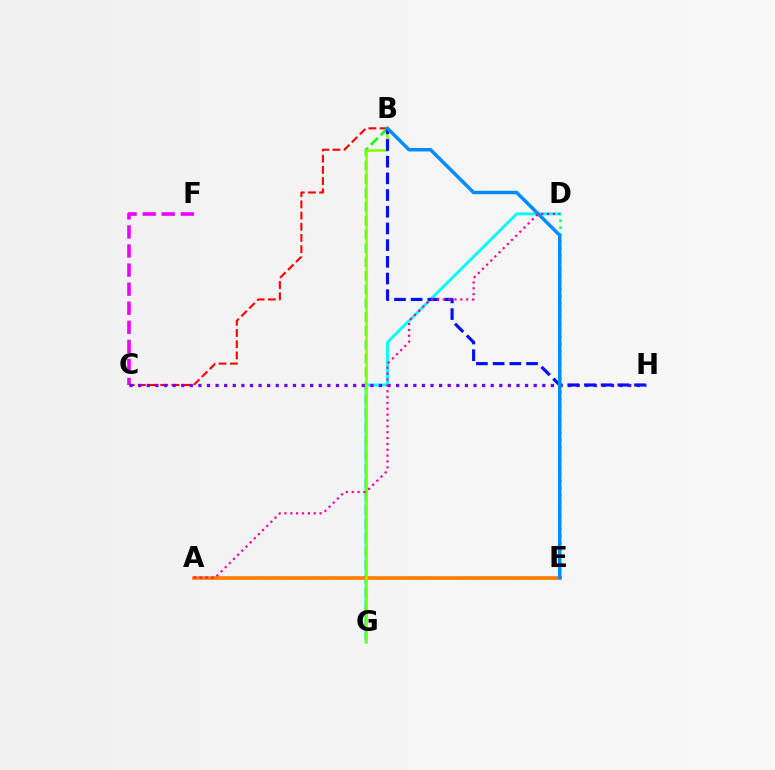{('B', 'C'): [{'color': '#ff0000', 'line_style': 'dashed', 'thickness': 1.52}], ('D', 'G'): [{'color': '#00fff6', 'line_style': 'solid', 'thickness': 2.06}], ('A', 'E'): [{'color': '#fcf500', 'line_style': 'dashed', 'thickness': 1.87}, {'color': '#ff7c00', 'line_style': 'solid', 'thickness': 2.59}], ('D', 'E'): [{'color': '#00ff74', 'line_style': 'dotted', 'thickness': 1.86}], ('C', 'F'): [{'color': '#ee00ff', 'line_style': 'dashed', 'thickness': 2.59}], ('B', 'G'): [{'color': '#08ff00', 'line_style': 'dashed', 'thickness': 1.87}, {'color': '#84ff00', 'line_style': 'solid', 'thickness': 1.84}], ('C', 'H'): [{'color': '#7200ff', 'line_style': 'dotted', 'thickness': 2.34}], ('B', 'H'): [{'color': '#0010ff', 'line_style': 'dashed', 'thickness': 2.27}], ('B', 'E'): [{'color': '#008cff', 'line_style': 'solid', 'thickness': 2.49}], ('A', 'D'): [{'color': '#ff0094', 'line_style': 'dotted', 'thickness': 1.59}]}